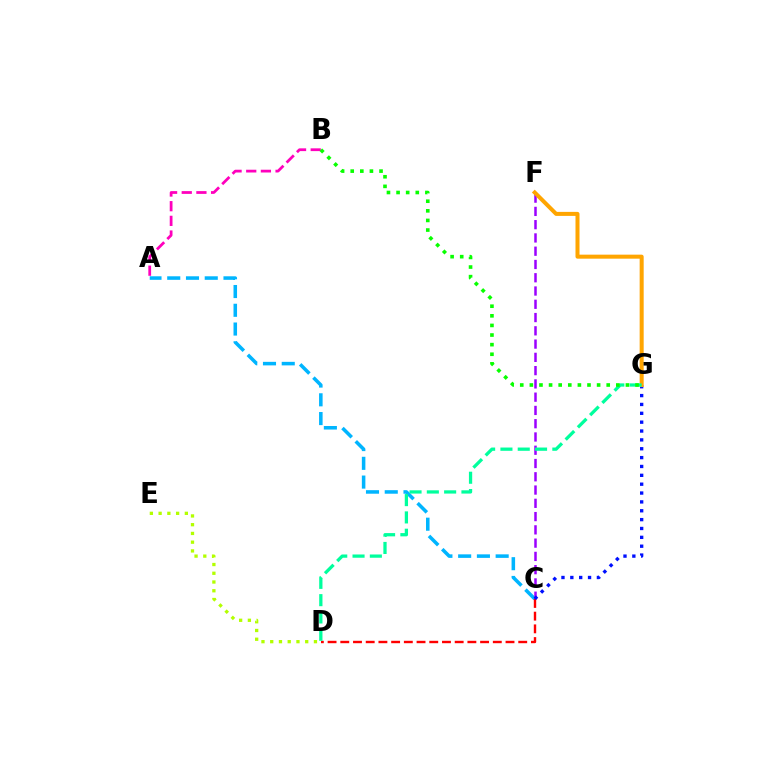{('A', 'C'): [{'color': '#00b5ff', 'line_style': 'dashed', 'thickness': 2.55}], ('A', 'B'): [{'color': '#ff00bd', 'line_style': 'dashed', 'thickness': 1.99}], ('D', 'E'): [{'color': '#b3ff00', 'line_style': 'dotted', 'thickness': 2.38}], ('C', 'F'): [{'color': '#9b00ff', 'line_style': 'dashed', 'thickness': 1.8}], ('C', 'D'): [{'color': '#ff0000', 'line_style': 'dashed', 'thickness': 1.73}], ('C', 'G'): [{'color': '#0010ff', 'line_style': 'dotted', 'thickness': 2.41}], ('F', 'G'): [{'color': '#ffa500', 'line_style': 'solid', 'thickness': 2.89}], ('D', 'G'): [{'color': '#00ff9d', 'line_style': 'dashed', 'thickness': 2.35}], ('B', 'G'): [{'color': '#08ff00', 'line_style': 'dotted', 'thickness': 2.61}]}